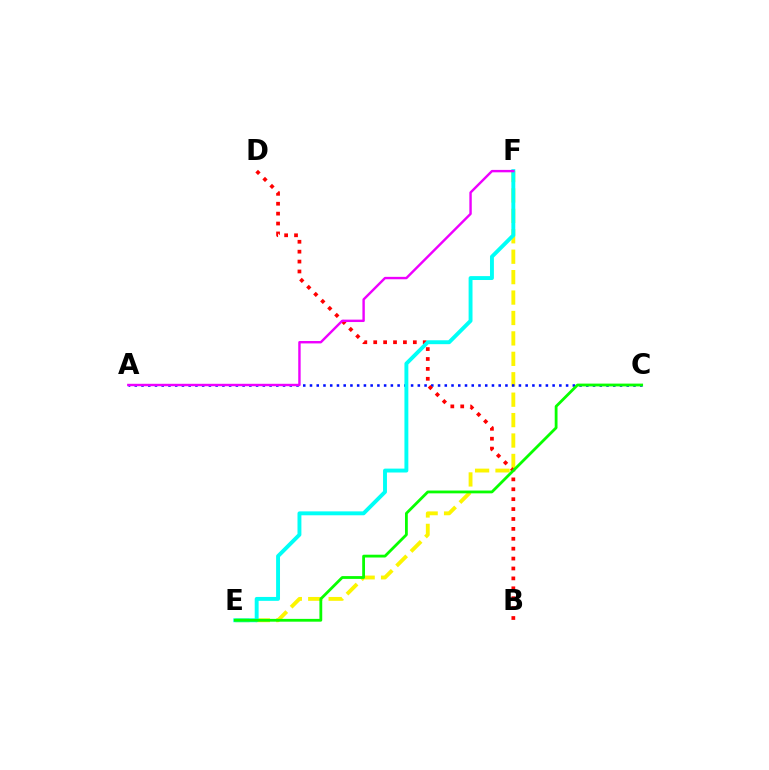{('E', 'F'): [{'color': '#fcf500', 'line_style': 'dashed', 'thickness': 2.77}, {'color': '#00fff6', 'line_style': 'solid', 'thickness': 2.81}], ('A', 'C'): [{'color': '#0010ff', 'line_style': 'dotted', 'thickness': 1.83}], ('B', 'D'): [{'color': '#ff0000', 'line_style': 'dotted', 'thickness': 2.69}], ('C', 'E'): [{'color': '#08ff00', 'line_style': 'solid', 'thickness': 2.01}], ('A', 'F'): [{'color': '#ee00ff', 'line_style': 'solid', 'thickness': 1.74}]}